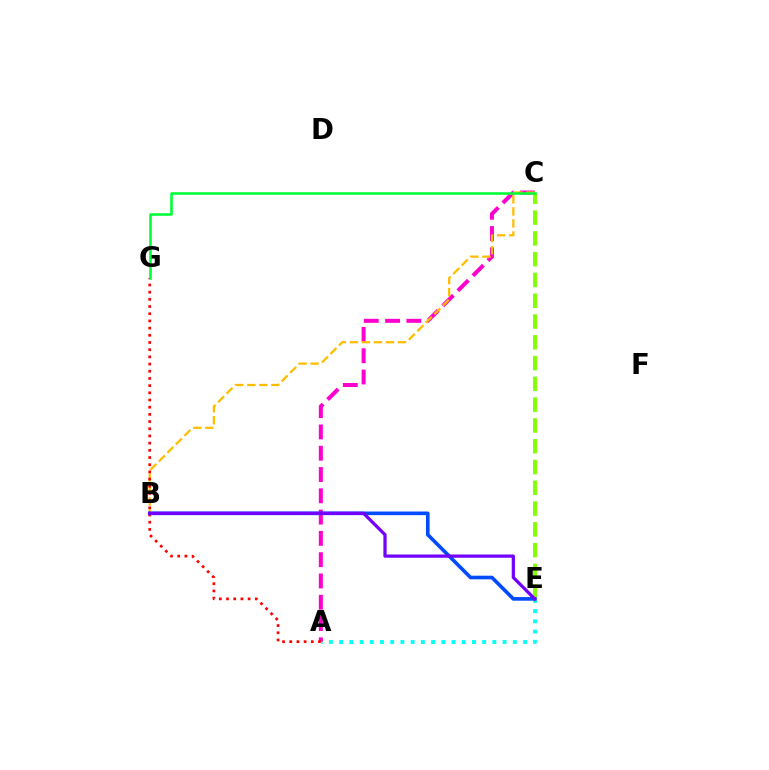{('A', 'E'): [{'color': '#00fff6', 'line_style': 'dotted', 'thickness': 2.78}], ('A', 'C'): [{'color': '#ff00cf', 'line_style': 'dashed', 'thickness': 2.89}], ('C', 'E'): [{'color': '#84ff00', 'line_style': 'dashed', 'thickness': 2.82}], ('B', 'C'): [{'color': '#ffbd00', 'line_style': 'dashed', 'thickness': 1.63}], ('A', 'G'): [{'color': '#ff0000', 'line_style': 'dotted', 'thickness': 1.95}], ('B', 'E'): [{'color': '#004bff', 'line_style': 'solid', 'thickness': 2.61}, {'color': '#7200ff', 'line_style': 'solid', 'thickness': 2.34}], ('C', 'G'): [{'color': '#00ff39', 'line_style': 'solid', 'thickness': 1.86}]}